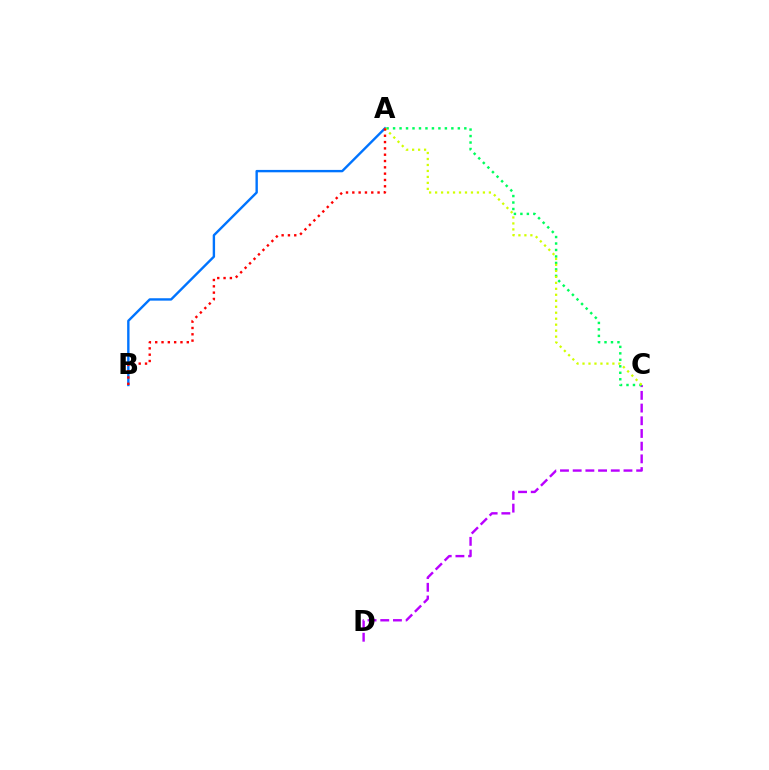{('C', 'D'): [{'color': '#b900ff', 'line_style': 'dashed', 'thickness': 1.72}], ('A', 'C'): [{'color': '#00ff5c', 'line_style': 'dotted', 'thickness': 1.76}, {'color': '#d1ff00', 'line_style': 'dotted', 'thickness': 1.62}], ('A', 'B'): [{'color': '#0074ff', 'line_style': 'solid', 'thickness': 1.72}, {'color': '#ff0000', 'line_style': 'dotted', 'thickness': 1.72}]}